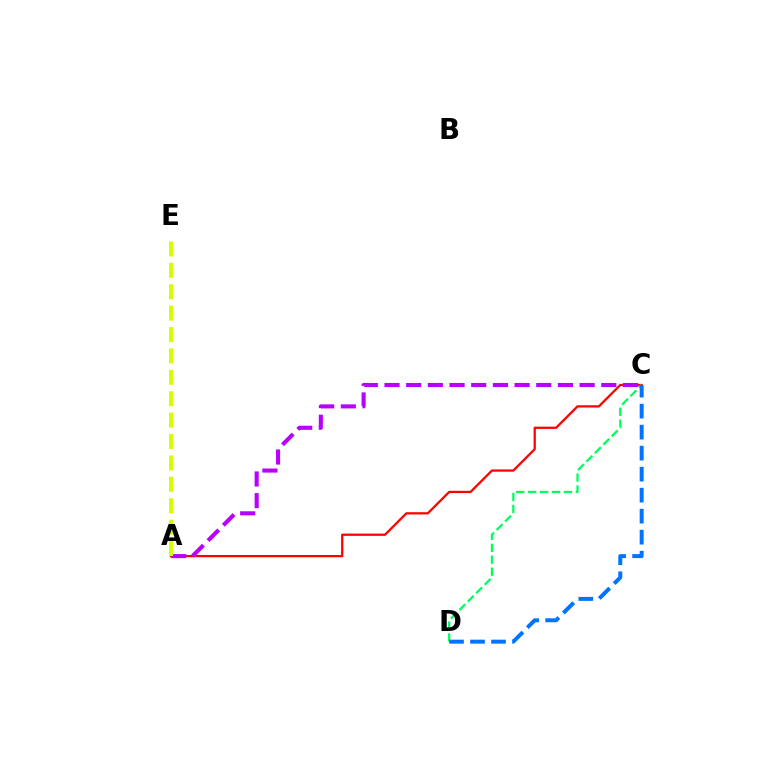{('A', 'C'): [{'color': '#ff0000', 'line_style': 'solid', 'thickness': 1.63}, {'color': '#b900ff', 'line_style': 'dashed', 'thickness': 2.94}], ('C', 'D'): [{'color': '#00ff5c', 'line_style': 'dashed', 'thickness': 1.62}, {'color': '#0074ff', 'line_style': 'dashed', 'thickness': 2.85}], ('A', 'E'): [{'color': '#d1ff00', 'line_style': 'dashed', 'thickness': 2.91}]}